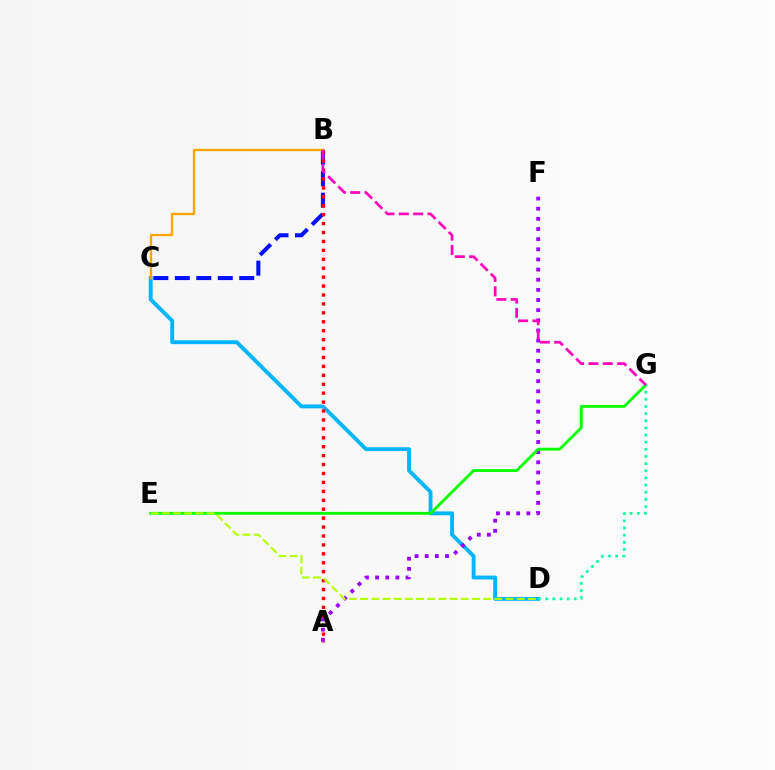{('B', 'C'): [{'color': '#0010ff', 'line_style': 'dashed', 'thickness': 2.92}, {'color': '#ffa500', 'line_style': 'solid', 'thickness': 1.7}], ('C', 'D'): [{'color': '#00b5ff', 'line_style': 'solid', 'thickness': 2.79}], ('A', 'B'): [{'color': '#ff0000', 'line_style': 'dotted', 'thickness': 2.43}], ('A', 'F'): [{'color': '#9b00ff', 'line_style': 'dotted', 'thickness': 2.76}], ('E', 'G'): [{'color': '#08ff00', 'line_style': 'solid', 'thickness': 2.05}], ('D', 'G'): [{'color': '#00ff9d', 'line_style': 'dotted', 'thickness': 1.94}], ('B', 'G'): [{'color': '#ff00bd', 'line_style': 'dashed', 'thickness': 1.95}], ('D', 'E'): [{'color': '#b3ff00', 'line_style': 'dashed', 'thickness': 1.52}]}